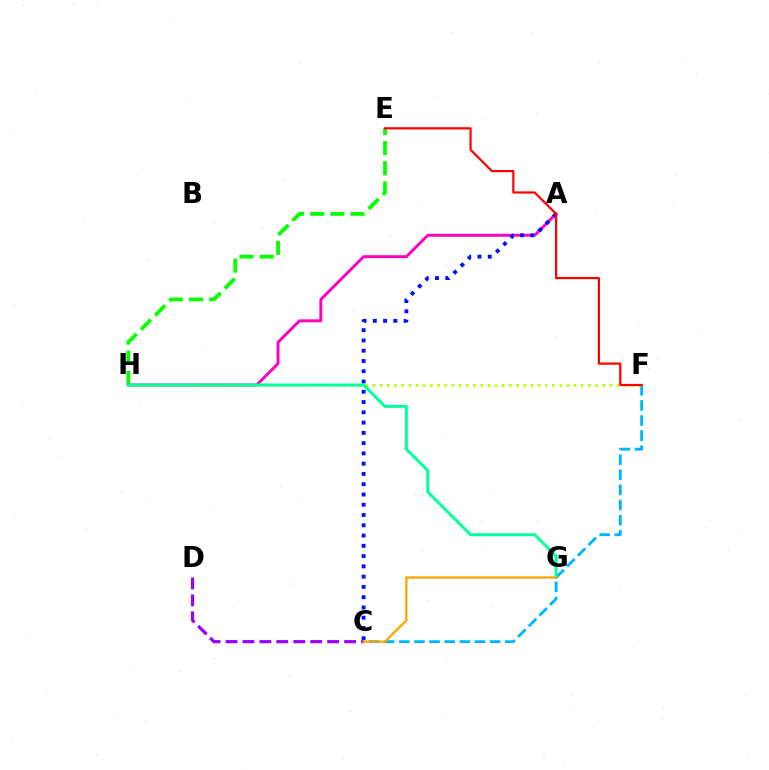{('E', 'H'): [{'color': '#08ff00', 'line_style': 'dashed', 'thickness': 2.74}], ('C', 'F'): [{'color': '#00b5ff', 'line_style': 'dashed', 'thickness': 2.05}], ('A', 'H'): [{'color': '#ff00bd', 'line_style': 'solid', 'thickness': 2.1}], ('C', 'D'): [{'color': '#9b00ff', 'line_style': 'dashed', 'thickness': 2.3}], ('A', 'C'): [{'color': '#0010ff', 'line_style': 'dotted', 'thickness': 2.79}], ('F', 'H'): [{'color': '#b3ff00', 'line_style': 'dotted', 'thickness': 1.95}], ('E', 'F'): [{'color': '#ff0000', 'line_style': 'solid', 'thickness': 1.59}], ('G', 'H'): [{'color': '#00ff9d', 'line_style': 'solid', 'thickness': 2.13}], ('C', 'G'): [{'color': '#ffa500', 'line_style': 'solid', 'thickness': 1.63}]}